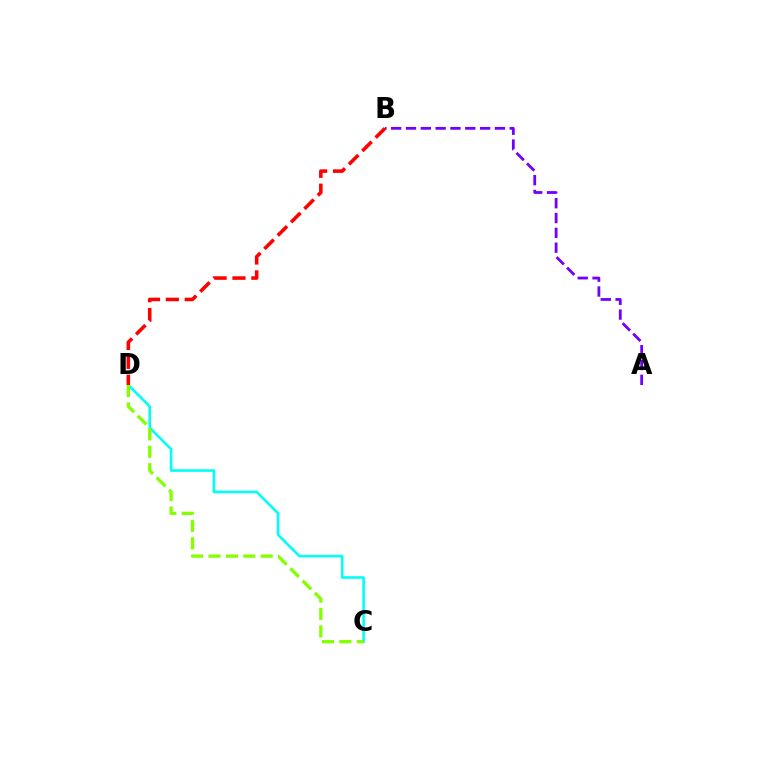{('C', 'D'): [{'color': '#00fff6', 'line_style': 'solid', 'thickness': 1.86}, {'color': '#84ff00', 'line_style': 'dashed', 'thickness': 2.36}], ('A', 'B'): [{'color': '#7200ff', 'line_style': 'dashed', 'thickness': 2.01}], ('B', 'D'): [{'color': '#ff0000', 'line_style': 'dashed', 'thickness': 2.56}]}